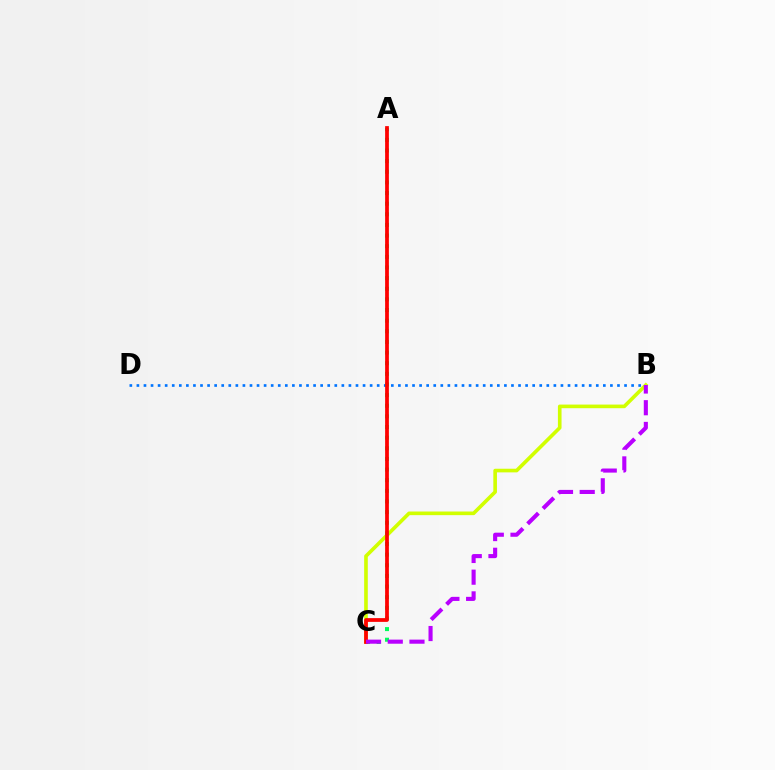{('B', 'D'): [{'color': '#0074ff', 'line_style': 'dotted', 'thickness': 1.92}], ('B', 'C'): [{'color': '#d1ff00', 'line_style': 'solid', 'thickness': 2.61}, {'color': '#b900ff', 'line_style': 'dashed', 'thickness': 2.95}], ('A', 'C'): [{'color': '#00ff5c', 'line_style': 'dotted', 'thickness': 2.89}, {'color': '#ff0000', 'line_style': 'solid', 'thickness': 2.7}]}